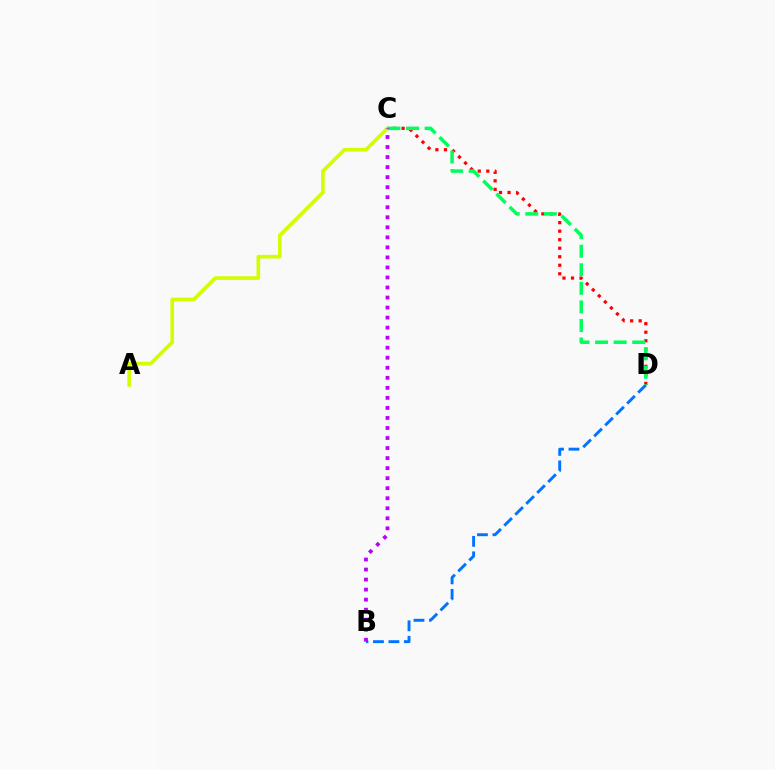{('A', 'C'): [{'color': '#d1ff00', 'line_style': 'solid', 'thickness': 2.62}], ('C', 'D'): [{'color': '#ff0000', 'line_style': 'dotted', 'thickness': 2.32}, {'color': '#00ff5c', 'line_style': 'dashed', 'thickness': 2.52}], ('B', 'D'): [{'color': '#0074ff', 'line_style': 'dashed', 'thickness': 2.1}], ('B', 'C'): [{'color': '#b900ff', 'line_style': 'dotted', 'thickness': 2.73}]}